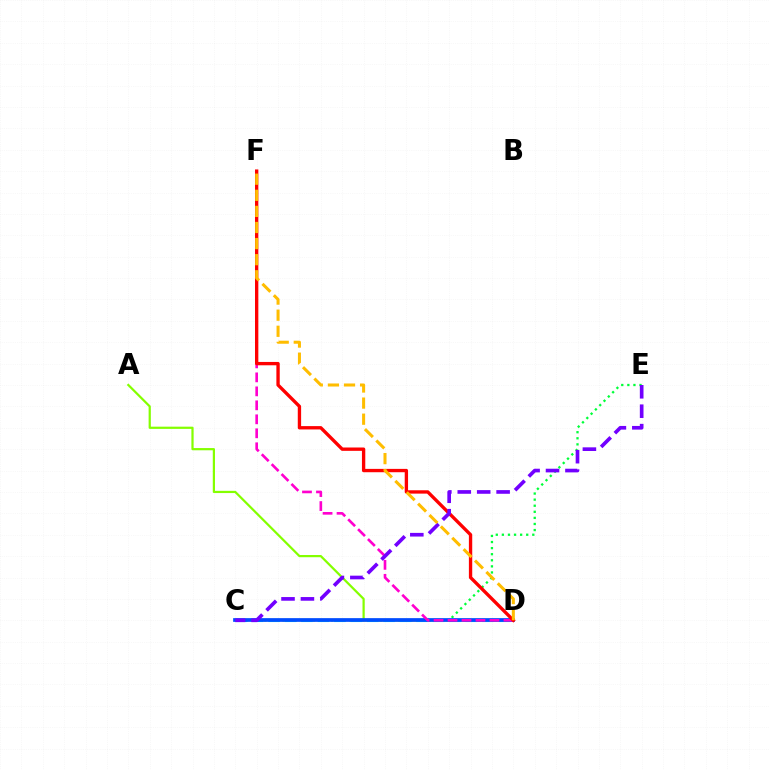{('C', 'E'): [{'color': '#00ff39', 'line_style': 'dotted', 'thickness': 1.65}, {'color': '#7200ff', 'line_style': 'dashed', 'thickness': 2.64}], ('A', 'D'): [{'color': '#84ff00', 'line_style': 'solid', 'thickness': 1.6}], ('C', 'D'): [{'color': '#00fff6', 'line_style': 'dashed', 'thickness': 2.23}, {'color': '#004bff', 'line_style': 'solid', 'thickness': 2.67}], ('D', 'F'): [{'color': '#ff00cf', 'line_style': 'dashed', 'thickness': 1.9}, {'color': '#ff0000', 'line_style': 'solid', 'thickness': 2.41}, {'color': '#ffbd00', 'line_style': 'dashed', 'thickness': 2.19}]}